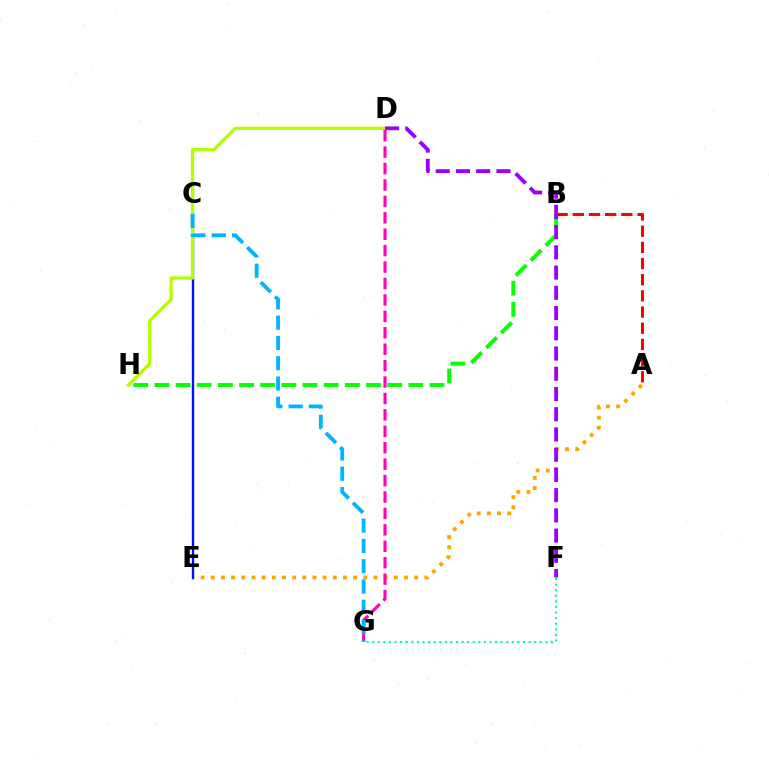{('A', 'E'): [{'color': '#ffa500', 'line_style': 'dotted', 'thickness': 2.76}], ('C', 'E'): [{'color': '#0010ff', 'line_style': 'solid', 'thickness': 1.69}], ('B', 'H'): [{'color': '#08ff00', 'line_style': 'dashed', 'thickness': 2.87}], ('D', 'H'): [{'color': '#b3ff00', 'line_style': 'solid', 'thickness': 2.36}], ('D', 'G'): [{'color': '#ff00bd', 'line_style': 'dashed', 'thickness': 2.23}], ('D', 'F'): [{'color': '#9b00ff', 'line_style': 'dashed', 'thickness': 2.75}], ('C', 'G'): [{'color': '#00b5ff', 'line_style': 'dashed', 'thickness': 2.75}], ('A', 'B'): [{'color': '#ff0000', 'line_style': 'dashed', 'thickness': 2.2}], ('F', 'G'): [{'color': '#00ff9d', 'line_style': 'dotted', 'thickness': 1.52}]}